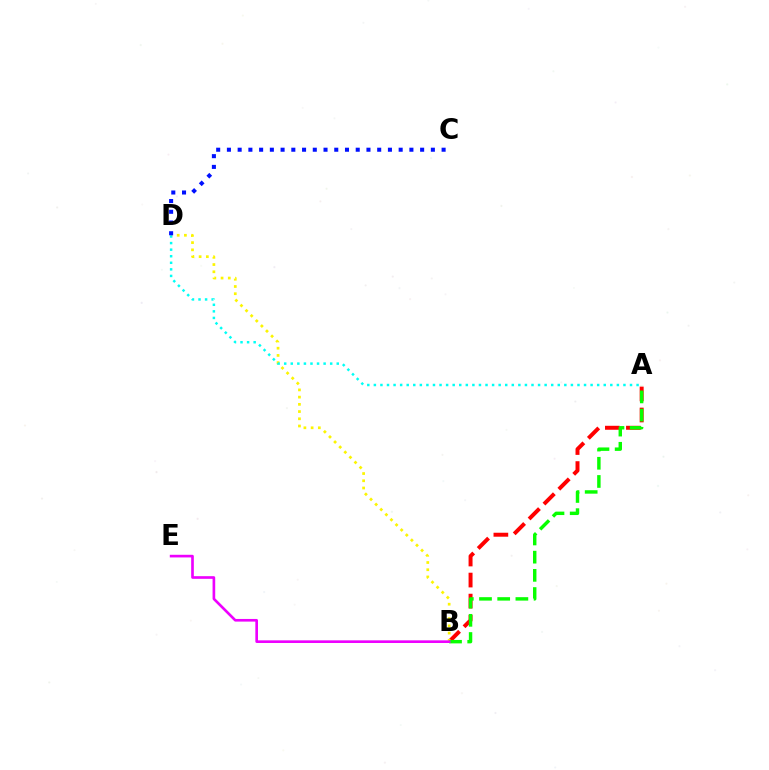{('A', 'B'): [{'color': '#ff0000', 'line_style': 'dashed', 'thickness': 2.86}, {'color': '#08ff00', 'line_style': 'dashed', 'thickness': 2.47}], ('B', 'D'): [{'color': '#fcf500', 'line_style': 'dotted', 'thickness': 1.96}], ('A', 'D'): [{'color': '#00fff6', 'line_style': 'dotted', 'thickness': 1.78}], ('B', 'E'): [{'color': '#ee00ff', 'line_style': 'solid', 'thickness': 1.91}], ('C', 'D'): [{'color': '#0010ff', 'line_style': 'dotted', 'thickness': 2.92}]}